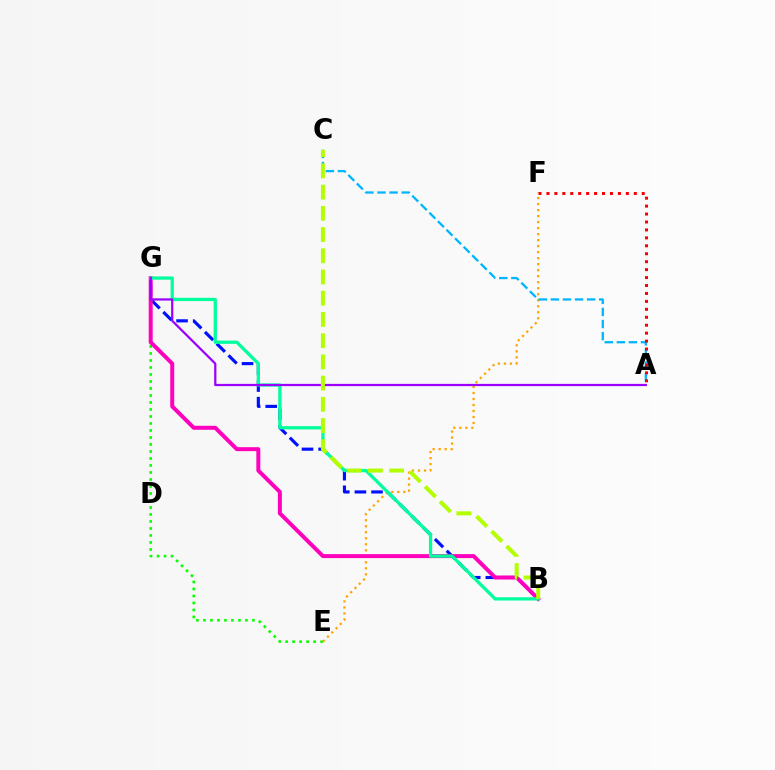{('E', 'G'): [{'color': '#08ff00', 'line_style': 'dotted', 'thickness': 1.9}], ('E', 'F'): [{'color': '#ffa500', 'line_style': 'dotted', 'thickness': 1.63}], ('B', 'G'): [{'color': '#0010ff', 'line_style': 'dashed', 'thickness': 2.26}, {'color': '#ff00bd', 'line_style': 'solid', 'thickness': 2.86}, {'color': '#00ff9d', 'line_style': 'solid', 'thickness': 2.35}], ('A', 'C'): [{'color': '#00b5ff', 'line_style': 'dashed', 'thickness': 1.64}], ('A', 'G'): [{'color': '#9b00ff', 'line_style': 'solid', 'thickness': 1.61}], ('A', 'F'): [{'color': '#ff0000', 'line_style': 'dotted', 'thickness': 2.16}], ('B', 'C'): [{'color': '#b3ff00', 'line_style': 'dashed', 'thickness': 2.88}]}